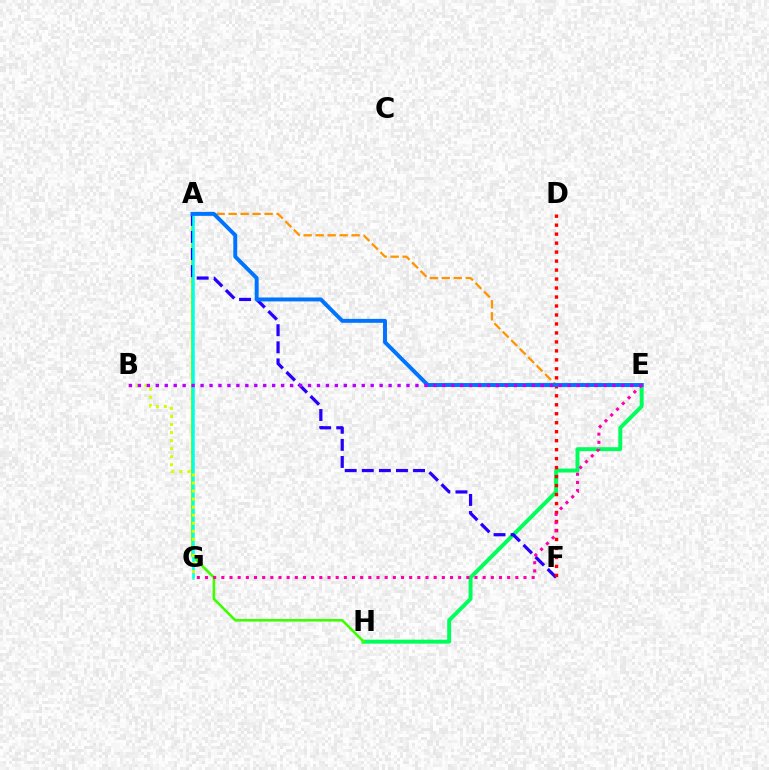{('E', 'H'): [{'color': '#00ff5c', 'line_style': 'solid', 'thickness': 2.84}], ('A', 'H'): [{'color': '#3dff00', 'line_style': 'solid', 'thickness': 1.88}], ('A', 'F'): [{'color': '#2500ff', 'line_style': 'dashed', 'thickness': 2.32}], ('D', 'F'): [{'color': '#ff0000', 'line_style': 'dotted', 'thickness': 2.44}], ('A', 'E'): [{'color': '#ff9400', 'line_style': 'dashed', 'thickness': 1.63}, {'color': '#0074ff', 'line_style': 'solid', 'thickness': 2.83}], ('A', 'G'): [{'color': '#00fff6', 'line_style': 'solid', 'thickness': 1.86}], ('B', 'G'): [{'color': '#d1ff00', 'line_style': 'dotted', 'thickness': 2.19}], ('E', 'G'): [{'color': '#ff00ac', 'line_style': 'dotted', 'thickness': 2.22}], ('B', 'E'): [{'color': '#b900ff', 'line_style': 'dotted', 'thickness': 2.43}]}